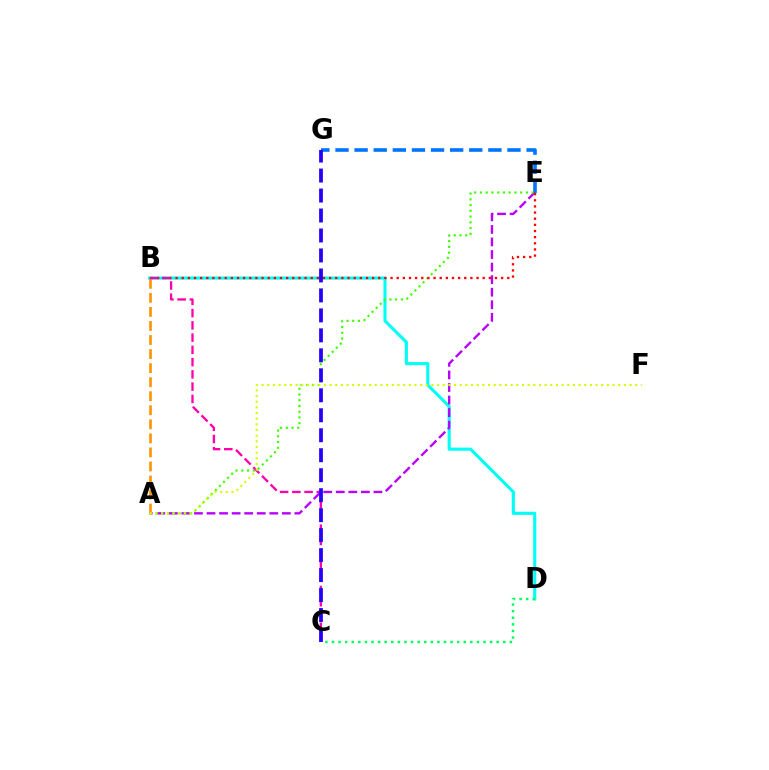{('E', 'G'): [{'color': '#0074ff', 'line_style': 'dashed', 'thickness': 2.6}], ('B', 'D'): [{'color': '#00fff6', 'line_style': 'solid', 'thickness': 2.24}], ('A', 'E'): [{'color': '#b900ff', 'line_style': 'dashed', 'thickness': 1.71}, {'color': '#3dff00', 'line_style': 'dotted', 'thickness': 1.56}], ('B', 'E'): [{'color': '#ff0000', 'line_style': 'dotted', 'thickness': 1.67}], ('A', 'B'): [{'color': '#ff9400', 'line_style': 'dashed', 'thickness': 1.91}], ('B', 'C'): [{'color': '#ff00ac', 'line_style': 'dashed', 'thickness': 1.66}], ('C', 'G'): [{'color': '#2500ff', 'line_style': 'dashed', 'thickness': 2.71}], ('C', 'D'): [{'color': '#00ff5c', 'line_style': 'dotted', 'thickness': 1.79}], ('A', 'F'): [{'color': '#d1ff00', 'line_style': 'dotted', 'thickness': 1.54}]}